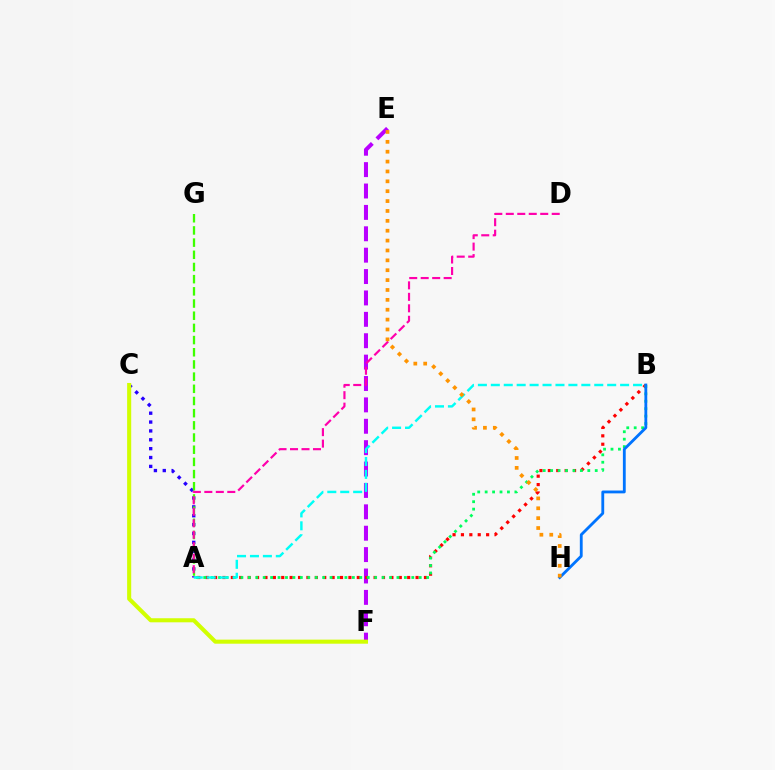{('E', 'F'): [{'color': '#b900ff', 'line_style': 'dashed', 'thickness': 2.91}], ('A', 'B'): [{'color': '#ff0000', 'line_style': 'dotted', 'thickness': 2.28}, {'color': '#00ff5c', 'line_style': 'dotted', 'thickness': 2.02}, {'color': '#00fff6', 'line_style': 'dashed', 'thickness': 1.76}], ('A', 'C'): [{'color': '#2500ff', 'line_style': 'dotted', 'thickness': 2.41}], ('A', 'G'): [{'color': '#3dff00', 'line_style': 'dashed', 'thickness': 1.65}], ('A', 'D'): [{'color': '#ff00ac', 'line_style': 'dashed', 'thickness': 1.56}], ('B', 'H'): [{'color': '#0074ff', 'line_style': 'solid', 'thickness': 2.04}], ('E', 'H'): [{'color': '#ff9400', 'line_style': 'dotted', 'thickness': 2.68}], ('C', 'F'): [{'color': '#d1ff00', 'line_style': 'solid', 'thickness': 2.93}]}